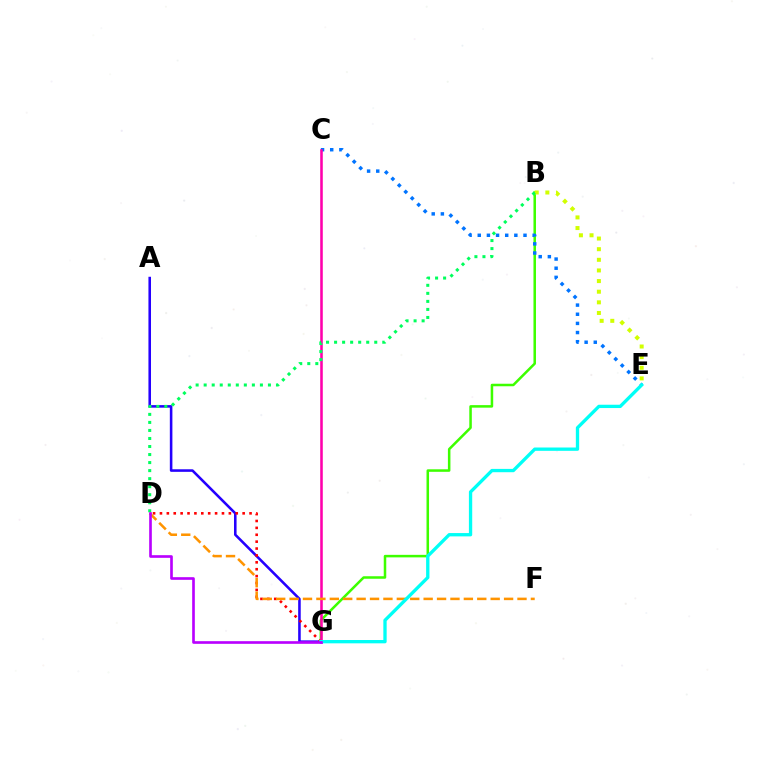{('B', 'G'): [{'color': '#3dff00', 'line_style': 'solid', 'thickness': 1.82}], ('C', 'E'): [{'color': '#0074ff', 'line_style': 'dotted', 'thickness': 2.49}], ('A', 'G'): [{'color': '#2500ff', 'line_style': 'solid', 'thickness': 1.85}], ('D', 'G'): [{'color': '#ff0000', 'line_style': 'dotted', 'thickness': 1.87}, {'color': '#b900ff', 'line_style': 'solid', 'thickness': 1.91}], ('C', 'G'): [{'color': '#ff00ac', 'line_style': 'solid', 'thickness': 1.84}], ('B', 'E'): [{'color': '#d1ff00', 'line_style': 'dotted', 'thickness': 2.89}], ('B', 'D'): [{'color': '#00ff5c', 'line_style': 'dotted', 'thickness': 2.18}], ('D', 'F'): [{'color': '#ff9400', 'line_style': 'dashed', 'thickness': 1.82}], ('E', 'G'): [{'color': '#00fff6', 'line_style': 'solid', 'thickness': 2.39}]}